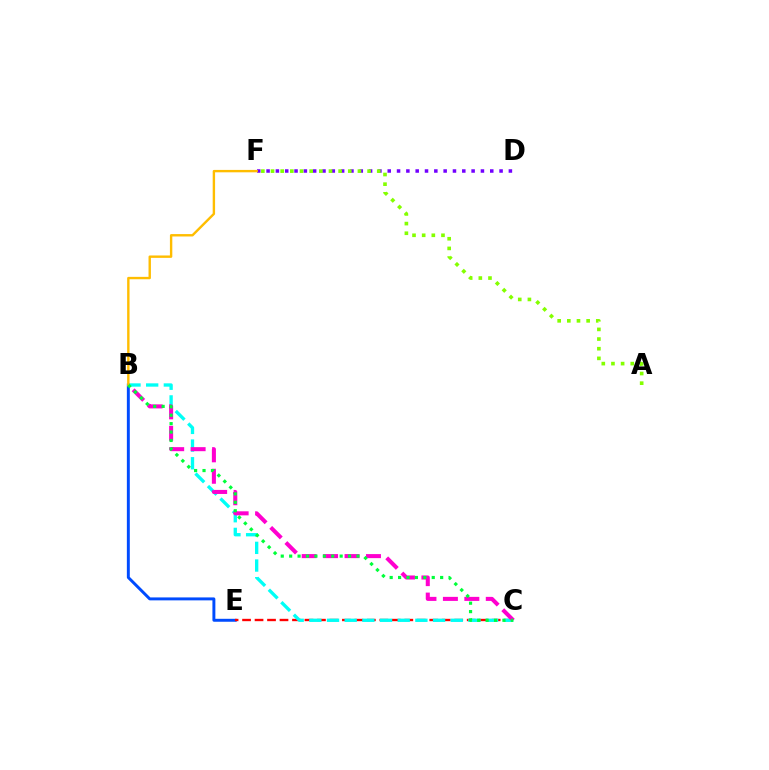{('B', 'E'): [{'color': '#004bff', 'line_style': 'solid', 'thickness': 2.12}], ('C', 'E'): [{'color': '#ff0000', 'line_style': 'dashed', 'thickness': 1.7}], ('B', 'C'): [{'color': '#00fff6', 'line_style': 'dashed', 'thickness': 2.4}, {'color': '#ff00cf', 'line_style': 'dashed', 'thickness': 2.91}, {'color': '#00ff39', 'line_style': 'dotted', 'thickness': 2.29}], ('D', 'F'): [{'color': '#7200ff', 'line_style': 'dotted', 'thickness': 2.53}], ('A', 'F'): [{'color': '#84ff00', 'line_style': 'dotted', 'thickness': 2.62}], ('B', 'F'): [{'color': '#ffbd00', 'line_style': 'solid', 'thickness': 1.73}]}